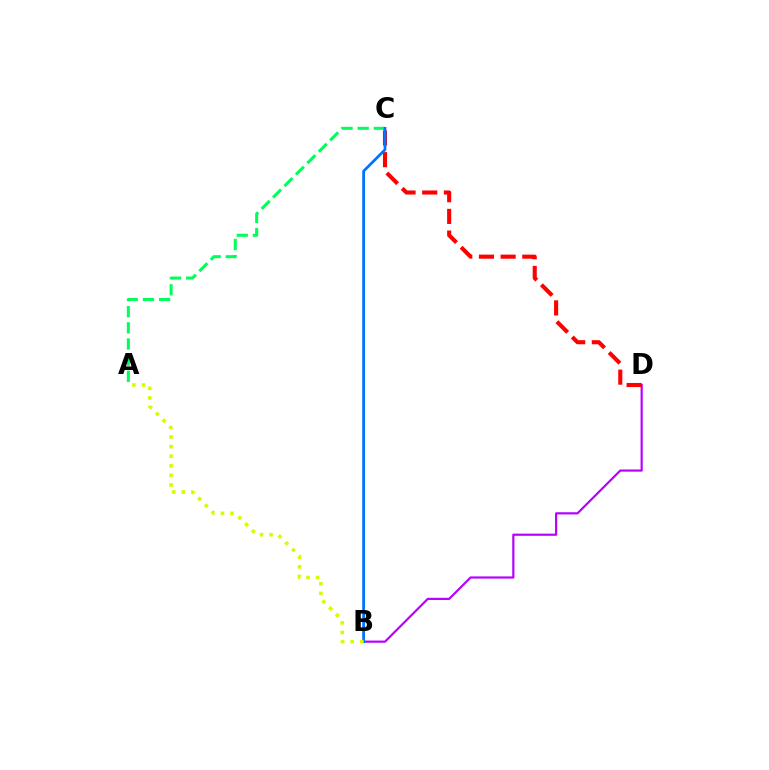{('B', 'D'): [{'color': '#b900ff', 'line_style': 'solid', 'thickness': 1.57}], ('C', 'D'): [{'color': '#ff0000', 'line_style': 'dashed', 'thickness': 2.94}], ('A', 'C'): [{'color': '#00ff5c', 'line_style': 'dashed', 'thickness': 2.2}], ('B', 'C'): [{'color': '#0074ff', 'line_style': 'solid', 'thickness': 1.99}], ('A', 'B'): [{'color': '#d1ff00', 'line_style': 'dotted', 'thickness': 2.61}]}